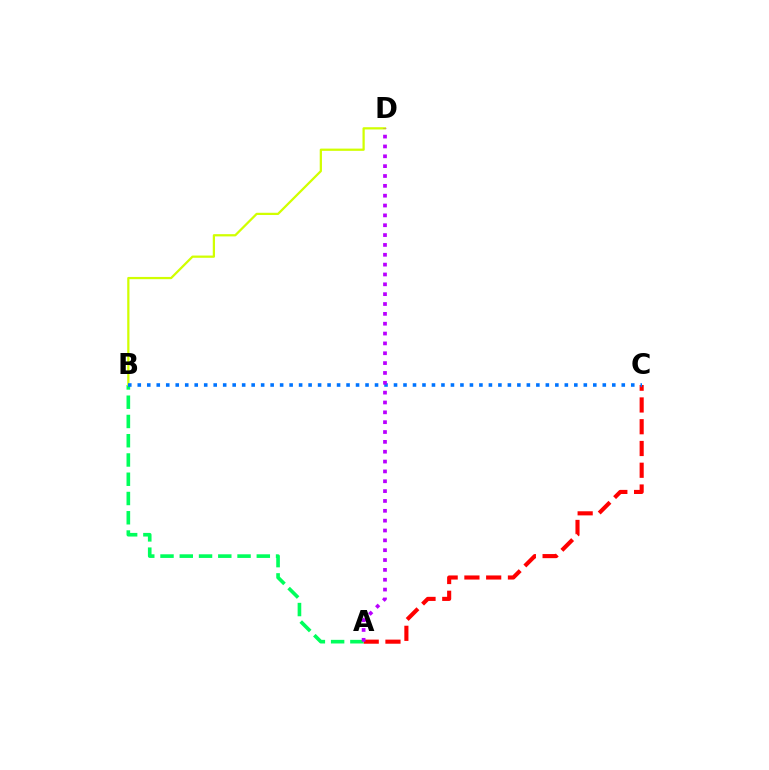{('A', 'C'): [{'color': '#ff0000', 'line_style': 'dashed', 'thickness': 2.96}], ('A', 'B'): [{'color': '#00ff5c', 'line_style': 'dashed', 'thickness': 2.62}], ('B', 'D'): [{'color': '#d1ff00', 'line_style': 'solid', 'thickness': 1.62}], ('B', 'C'): [{'color': '#0074ff', 'line_style': 'dotted', 'thickness': 2.58}], ('A', 'D'): [{'color': '#b900ff', 'line_style': 'dotted', 'thickness': 2.68}]}